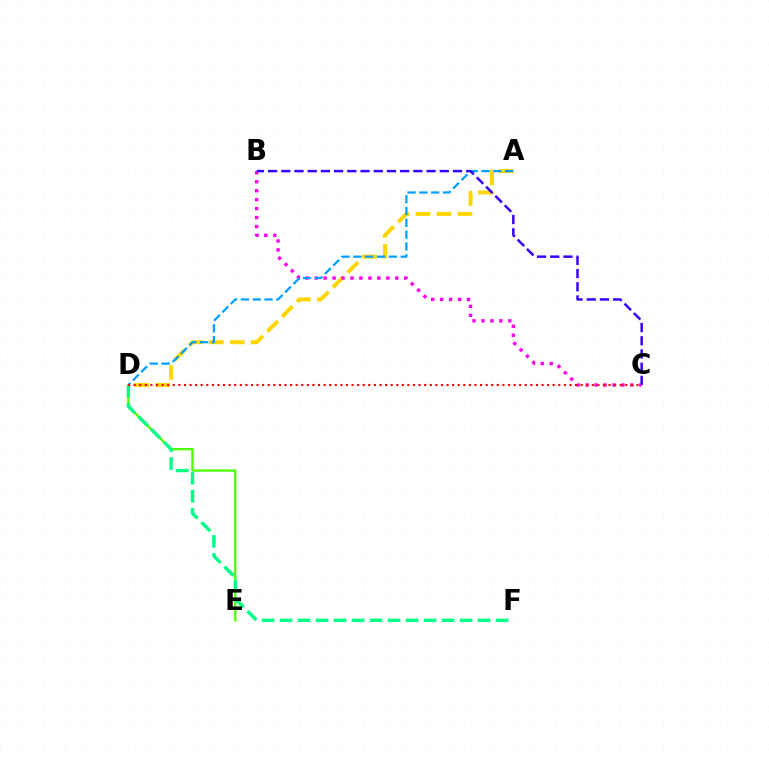{('A', 'D'): [{'color': '#ffd500', 'line_style': 'dashed', 'thickness': 2.85}, {'color': '#009eff', 'line_style': 'dashed', 'thickness': 1.61}], ('B', 'C'): [{'color': '#ff00ed', 'line_style': 'dotted', 'thickness': 2.43}, {'color': '#3700ff', 'line_style': 'dashed', 'thickness': 1.79}], ('D', 'E'): [{'color': '#4fff00', 'line_style': 'solid', 'thickness': 1.69}], ('D', 'F'): [{'color': '#00ff86', 'line_style': 'dashed', 'thickness': 2.45}], ('C', 'D'): [{'color': '#ff0000', 'line_style': 'dotted', 'thickness': 1.52}]}